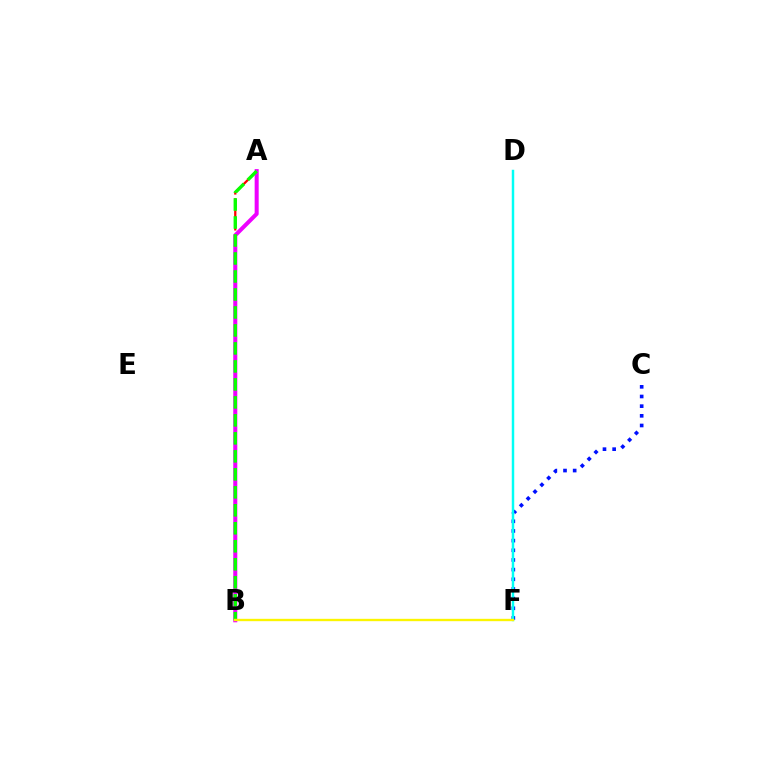{('A', 'B'): [{'color': '#ff0000', 'line_style': 'dashed', 'thickness': 1.63}, {'color': '#ee00ff', 'line_style': 'solid', 'thickness': 2.9}, {'color': '#08ff00', 'line_style': 'dashed', 'thickness': 2.44}], ('C', 'F'): [{'color': '#0010ff', 'line_style': 'dotted', 'thickness': 2.63}], ('D', 'F'): [{'color': '#00fff6', 'line_style': 'solid', 'thickness': 1.77}], ('B', 'F'): [{'color': '#fcf500', 'line_style': 'solid', 'thickness': 1.7}]}